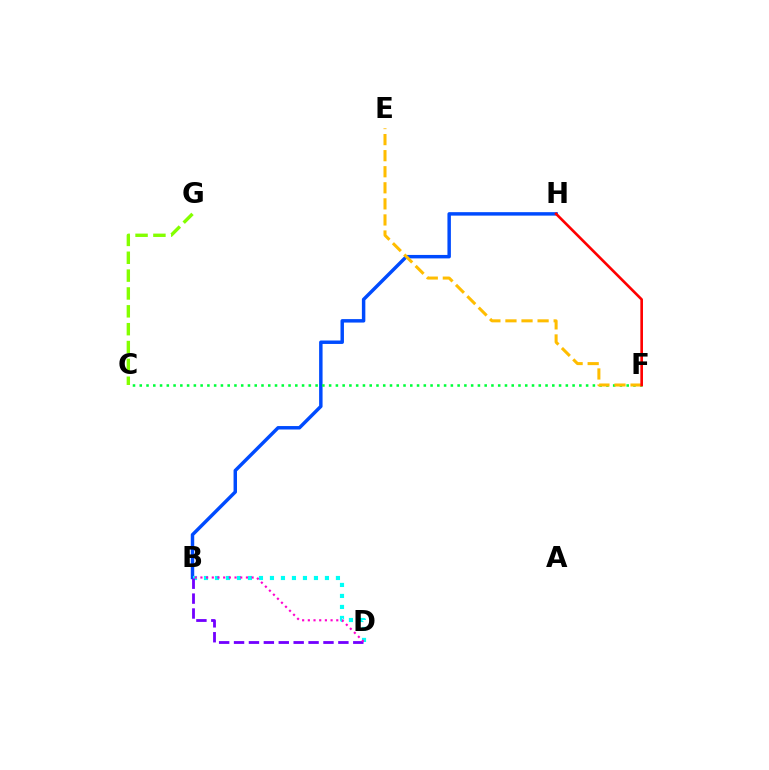{('B', 'H'): [{'color': '#004bff', 'line_style': 'solid', 'thickness': 2.49}], ('C', 'F'): [{'color': '#00ff39', 'line_style': 'dotted', 'thickness': 1.84}], ('E', 'F'): [{'color': '#ffbd00', 'line_style': 'dashed', 'thickness': 2.18}], ('C', 'G'): [{'color': '#84ff00', 'line_style': 'dashed', 'thickness': 2.43}], ('B', 'D'): [{'color': '#00fff6', 'line_style': 'dotted', 'thickness': 2.99}, {'color': '#7200ff', 'line_style': 'dashed', 'thickness': 2.03}, {'color': '#ff00cf', 'line_style': 'dotted', 'thickness': 1.55}], ('F', 'H'): [{'color': '#ff0000', 'line_style': 'solid', 'thickness': 1.89}]}